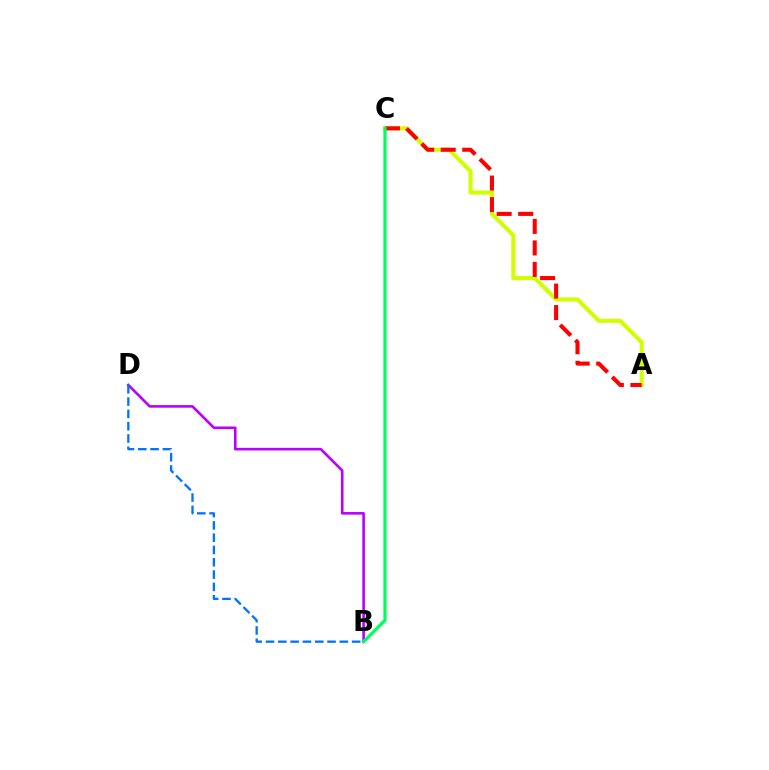{('A', 'C'): [{'color': '#d1ff00', 'line_style': 'solid', 'thickness': 2.96}, {'color': '#ff0000', 'line_style': 'dashed', 'thickness': 2.92}], ('B', 'D'): [{'color': '#b900ff', 'line_style': 'solid', 'thickness': 1.88}, {'color': '#0074ff', 'line_style': 'dashed', 'thickness': 1.67}], ('B', 'C'): [{'color': '#00ff5c', 'line_style': 'solid', 'thickness': 2.33}]}